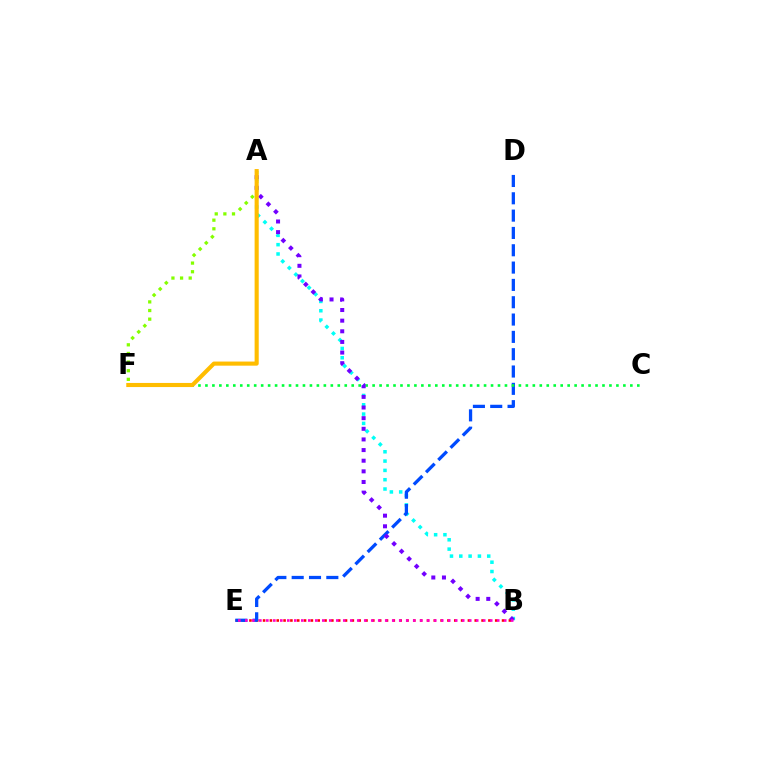{('B', 'E'): [{'color': '#ff0000', 'line_style': 'dotted', 'thickness': 1.85}, {'color': '#ff00cf', 'line_style': 'dotted', 'thickness': 1.9}], ('A', 'B'): [{'color': '#00fff6', 'line_style': 'dotted', 'thickness': 2.53}, {'color': '#7200ff', 'line_style': 'dotted', 'thickness': 2.89}], ('D', 'E'): [{'color': '#004bff', 'line_style': 'dashed', 'thickness': 2.35}], ('A', 'F'): [{'color': '#84ff00', 'line_style': 'dotted', 'thickness': 2.34}, {'color': '#ffbd00', 'line_style': 'solid', 'thickness': 2.96}], ('C', 'F'): [{'color': '#00ff39', 'line_style': 'dotted', 'thickness': 1.89}]}